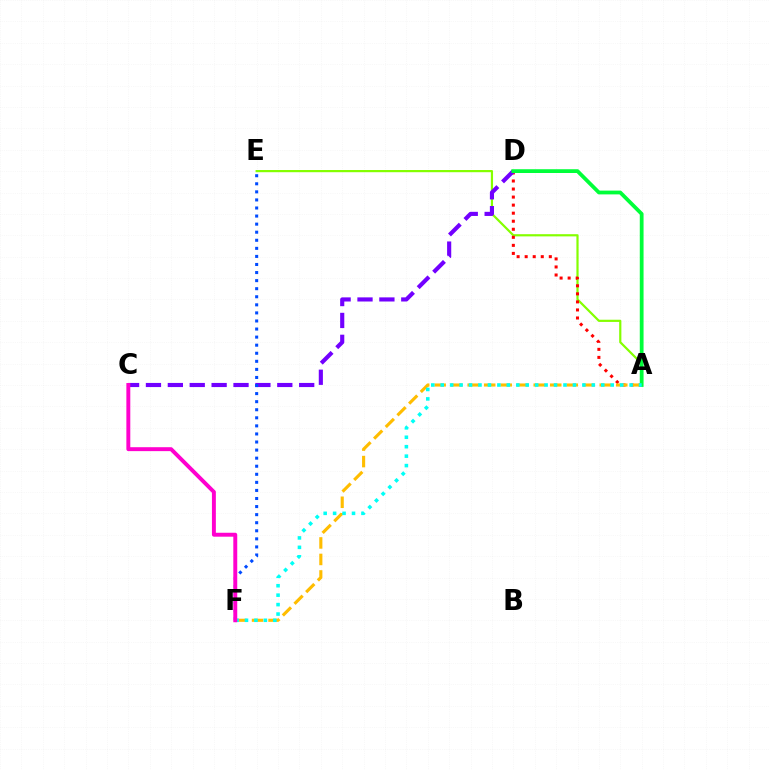{('A', 'E'): [{'color': '#84ff00', 'line_style': 'solid', 'thickness': 1.58}], ('A', 'D'): [{'color': '#ff0000', 'line_style': 'dotted', 'thickness': 2.19}, {'color': '#00ff39', 'line_style': 'solid', 'thickness': 2.72}], ('C', 'D'): [{'color': '#7200ff', 'line_style': 'dashed', 'thickness': 2.97}], ('A', 'F'): [{'color': '#ffbd00', 'line_style': 'dashed', 'thickness': 2.24}, {'color': '#00fff6', 'line_style': 'dotted', 'thickness': 2.57}], ('E', 'F'): [{'color': '#004bff', 'line_style': 'dotted', 'thickness': 2.19}], ('C', 'F'): [{'color': '#ff00cf', 'line_style': 'solid', 'thickness': 2.83}]}